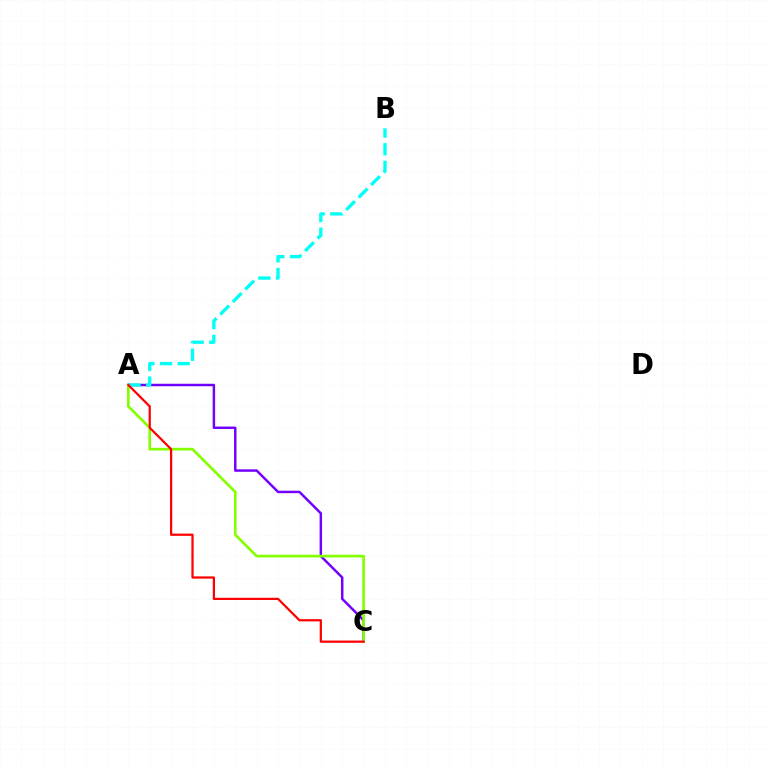{('A', 'C'): [{'color': '#7200ff', 'line_style': 'solid', 'thickness': 1.78}, {'color': '#84ff00', 'line_style': 'solid', 'thickness': 1.93}, {'color': '#ff0000', 'line_style': 'solid', 'thickness': 1.61}], ('A', 'B'): [{'color': '#00fff6', 'line_style': 'dashed', 'thickness': 2.4}]}